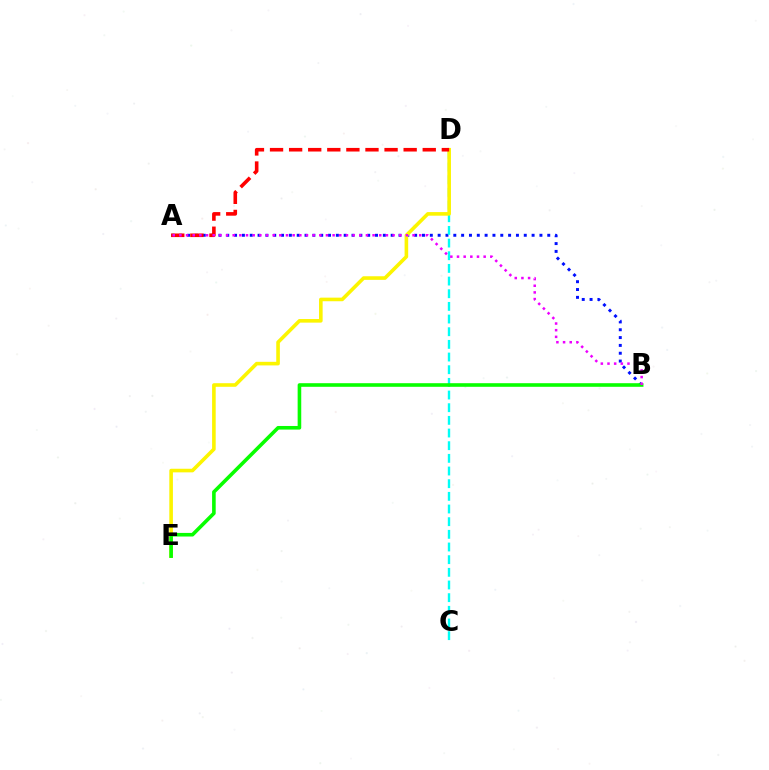{('A', 'B'): [{'color': '#0010ff', 'line_style': 'dotted', 'thickness': 2.13}, {'color': '#ee00ff', 'line_style': 'dotted', 'thickness': 1.81}], ('C', 'D'): [{'color': '#00fff6', 'line_style': 'dashed', 'thickness': 1.72}], ('D', 'E'): [{'color': '#fcf500', 'line_style': 'solid', 'thickness': 2.59}], ('A', 'D'): [{'color': '#ff0000', 'line_style': 'dashed', 'thickness': 2.59}], ('B', 'E'): [{'color': '#08ff00', 'line_style': 'solid', 'thickness': 2.6}]}